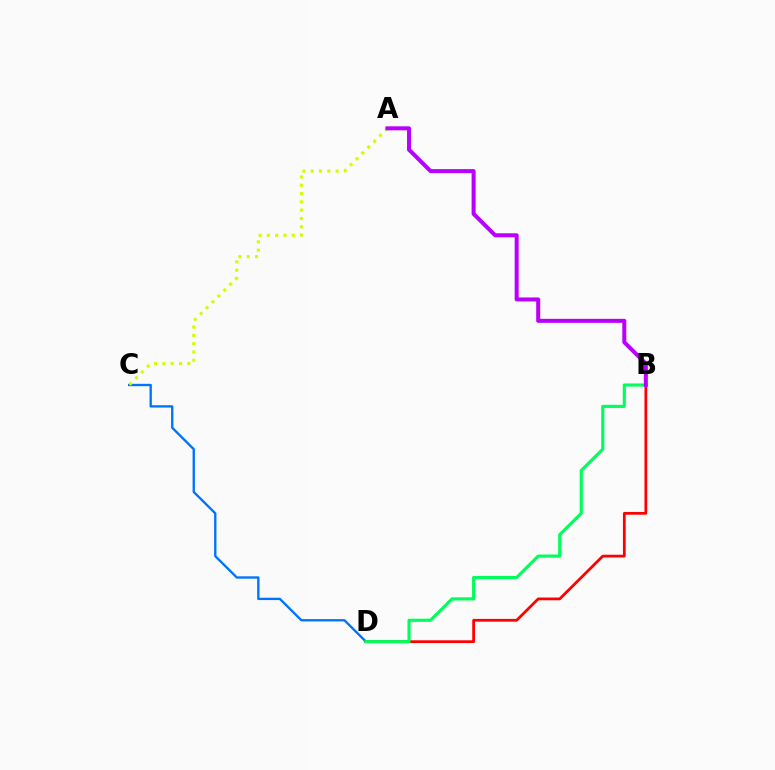{('C', 'D'): [{'color': '#0074ff', 'line_style': 'solid', 'thickness': 1.7}], ('B', 'D'): [{'color': '#ff0000', 'line_style': 'solid', 'thickness': 1.98}, {'color': '#00ff5c', 'line_style': 'solid', 'thickness': 2.26}], ('A', 'C'): [{'color': '#d1ff00', 'line_style': 'dotted', 'thickness': 2.26}], ('A', 'B'): [{'color': '#b900ff', 'line_style': 'solid', 'thickness': 2.89}]}